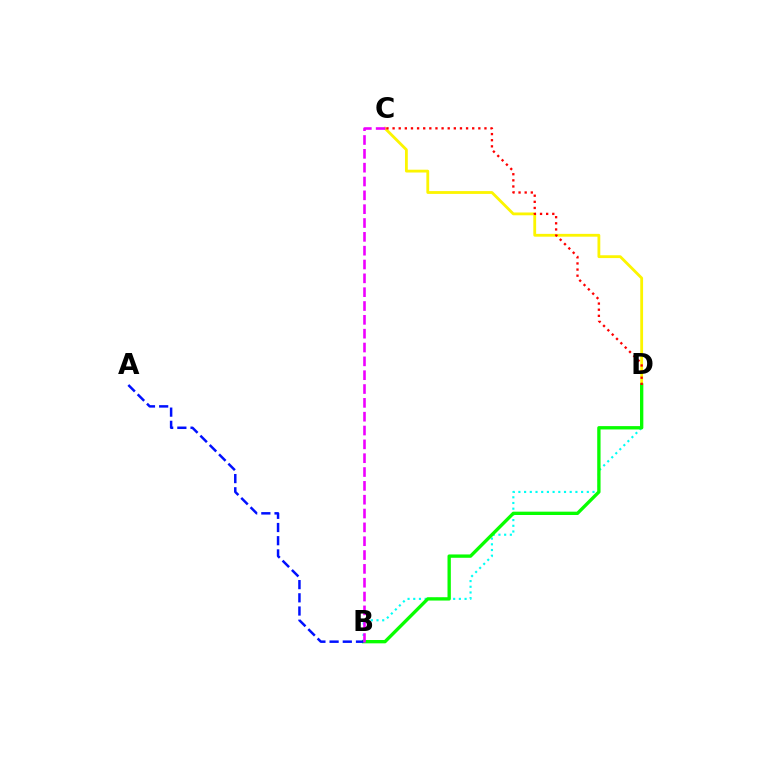{('C', 'D'): [{'color': '#fcf500', 'line_style': 'solid', 'thickness': 2.02}, {'color': '#ff0000', 'line_style': 'dotted', 'thickness': 1.66}], ('B', 'D'): [{'color': '#00fff6', 'line_style': 'dotted', 'thickness': 1.55}, {'color': '#08ff00', 'line_style': 'solid', 'thickness': 2.4}], ('A', 'B'): [{'color': '#0010ff', 'line_style': 'dashed', 'thickness': 1.79}], ('B', 'C'): [{'color': '#ee00ff', 'line_style': 'dashed', 'thickness': 1.88}]}